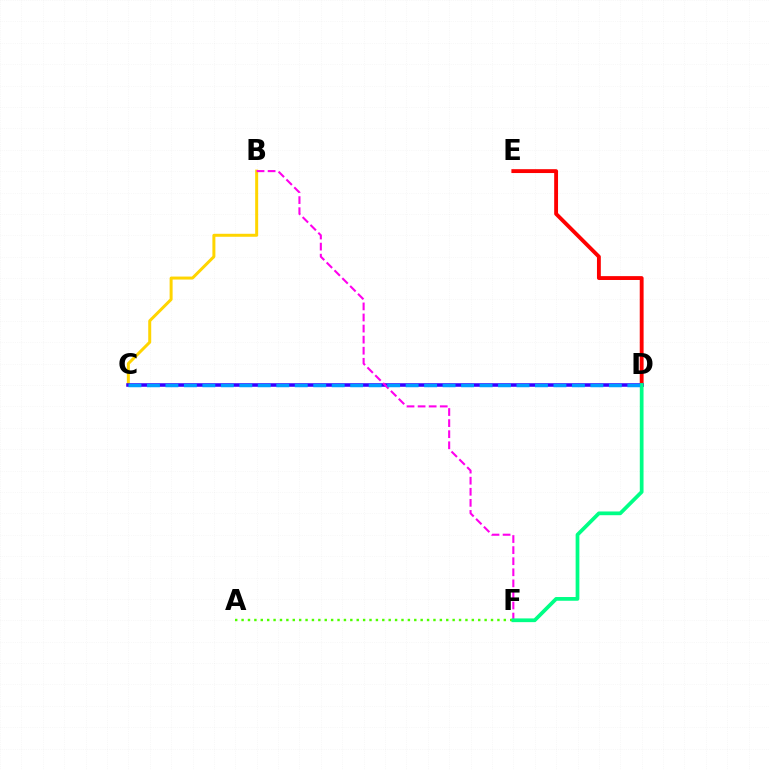{('B', 'C'): [{'color': '#ffd500', 'line_style': 'solid', 'thickness': 2.15}], ('A', 'F'): [{'color': '#4fff00', 'line_style': 'dotted', 'thickness': 1.74}], ('D', 'E'): [{'color': '#ff0000', 'line_style': 'solid', 'thickness': 2.78}], ('C', 'D'): [{'color': '#3700ff', 'line_style': 'solid', 'thickness': 2.55}, {'color': '#009eff', 'line_style': 'dashed', 'thickness': 2.51}], ('B', 'F'): [{'color': '#ff00ed', 'line_style': 'dashed', 'thickness': 1.5}], ('D', 'F'): [{'color': '#00ff86', 'line_style': 'solid', 'thickness': 2.69}]}